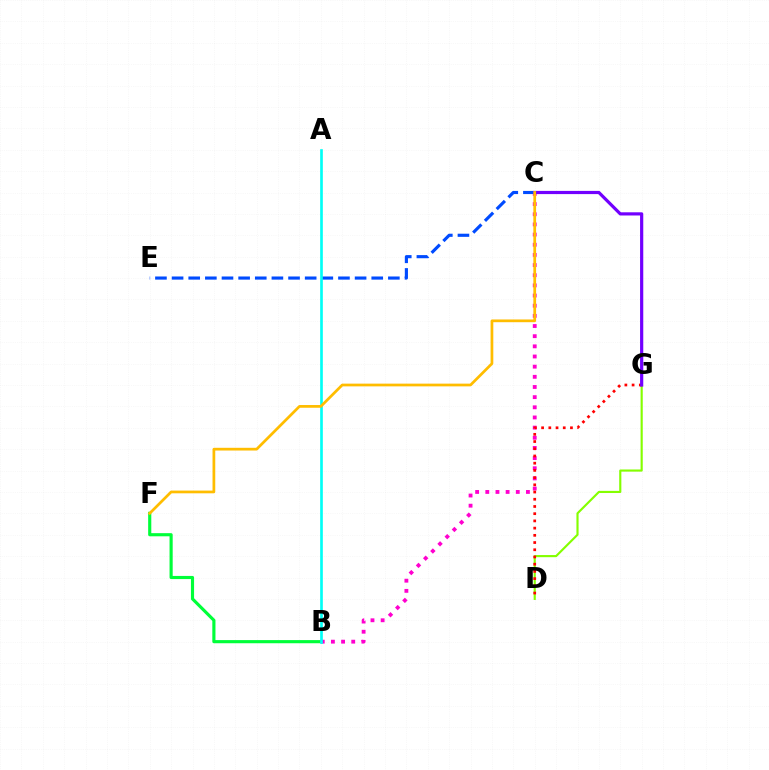{('D', 'G'): [{'color': '#84ff00', 'line_style': 'solid', 'thickness': 1.54}, {'color': '#ff0000', 'line_style': 'dotted', 'thickness': 1.96}], ('B', 'F'): [{'color': '#00ff39', 'line_style': 'solid', 'thickness': 2.26}], ('B', 'C'): [{'color': '#ff00cf', 'line_style': 'dotted', 'thickness': 2.76}], ('C', 'E'): [{'color': '#004bff', 'line_style': 'dashed', 'thickness': 2.26}], ('C', 'G'): [{'color': '#7200ff', 'line_style': 'solid', 'thickness': 2.3}], ('A', 'B'): [{'color': '#00fff6', 'line_style': 'solid', 'thickness': 1.92}], ('C', 'F'): [{'color': '#ffbd00', 'line_style': 'solid', 'thickness': 1.96}]}